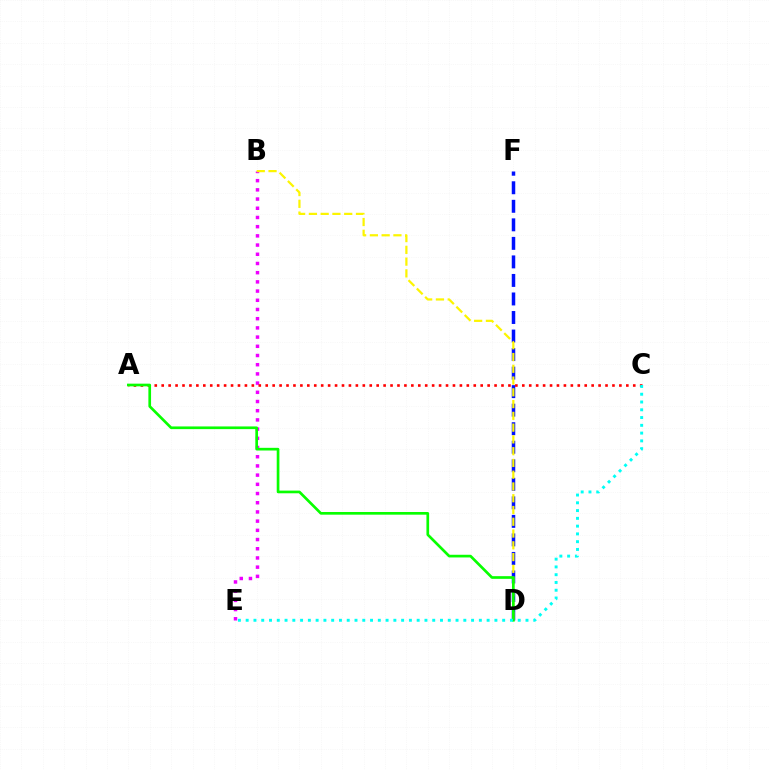{('D', 'F'): [{'color': '#0010ff', 'line_style': 'dashed', 'thickness': 2.52}], ('B', 'E'): [{'color': '#ee00ff', 'line_style': 'dotted', 'thickness': 2.5}], ('B', 'D'): [{'color': '#fcf500', 'line_style': 'dashed', 'thickness': 1.6}], ('A', 'C'): [{'color': '#ff0000', 'line_style': 'dotted', 'thickness': 1.88}], ('A', 'D'): [{'color': '#08ff00', 'line_style': 'solid', 'thickness': 1.93}], ('C', 'E'): [{'color': '#00fff6', 'line_style': 'dotted', 'thickness': 2.11}]}